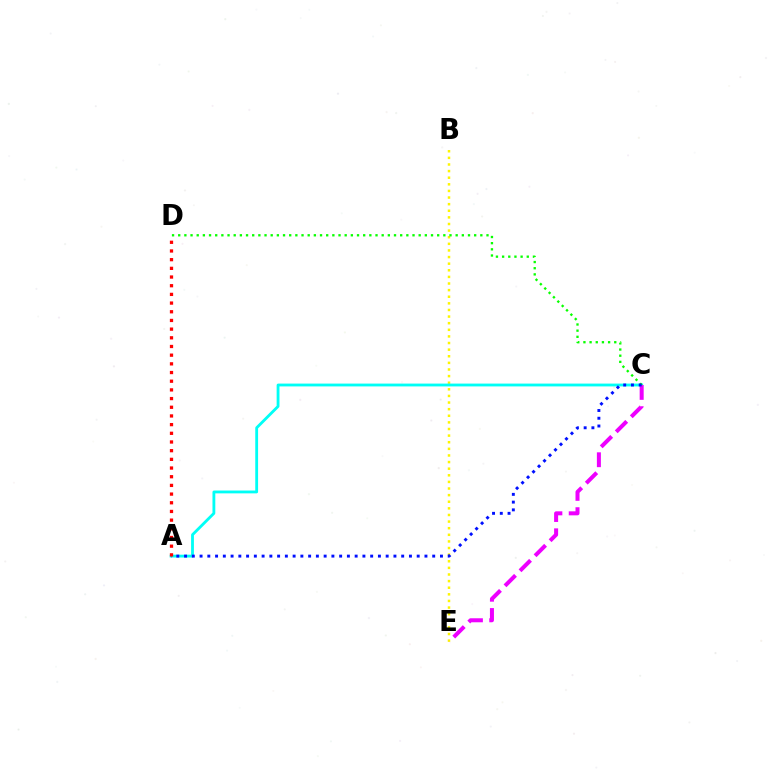{('B', 'E'): [{'color': '#fcf500', 'line_style': 'dotted', 'thickness': 1.8}], ('A', 'C'): [{'color': '#00fff6', 'line_style': 'solid', 'thickness': 2.04}, {'color': '#0010ff', 'line_style': 'dotted', 'thickness': 2.11}], ('C', 'E'): [{'color': '#ee00ff', 'line_style': 'dashed', 'thickness': 2.89}], ('C', 'D'): [{'color': '#08ff00', 'line_style': 'dotted', 'thickness': 1.68}], ('A', 'D'): [{'color': '#ff0000', 'line_style': 'dotted', 'thickness': 2.36}]}